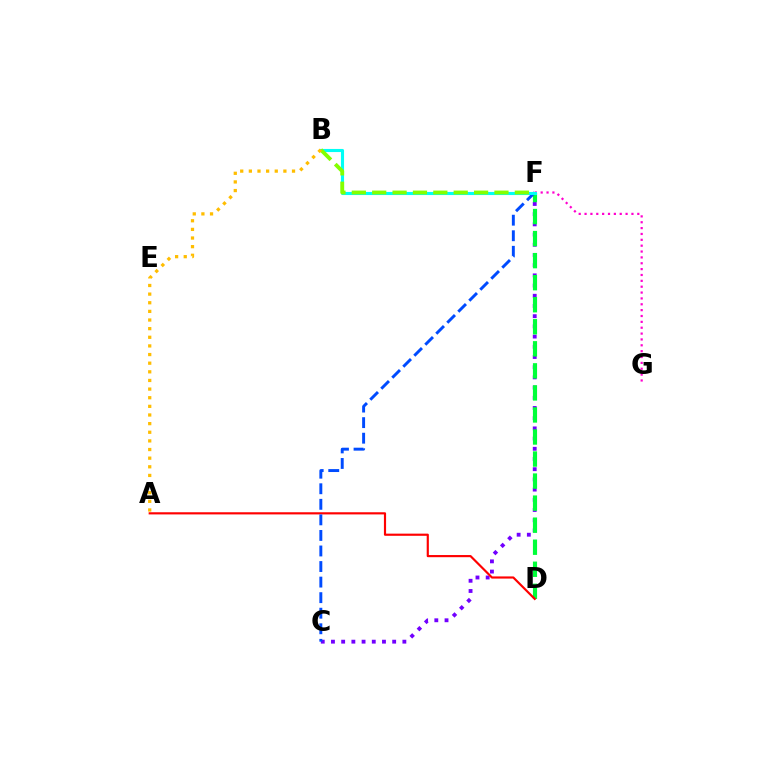{('F', 'G'): [{'color': '#ff00cf', 'line_style': 'dotted', 'thickness': 1.59}], ('C', 'F'): [{'color': '#7200ff', 'line_style': 'dotted', 'thickness': 2.77}, {'color': '#004bff', 'line_style': 'dashed', 'thickness': 2.11}], ('D', 'F'): [{'color': '#00ff39', 'line_style': 'dashed', 'thickness': 2.99}], ('A', 'D'): [{'color': '#ff0000', 'line_style': 'solid', 'thickness': 1.56}], ('B', 'F'): [{'color': '#00fff6', 'line_style': 'solid', 'thickness': 2.23}, {'color': '#84ff00', 'line_style': 'dashed', 'thickness': 2.77}], ('A', 'B'): [{'color': '#ffbd00', 'line_style': 'dotted', 'thickness': 2.35}]}